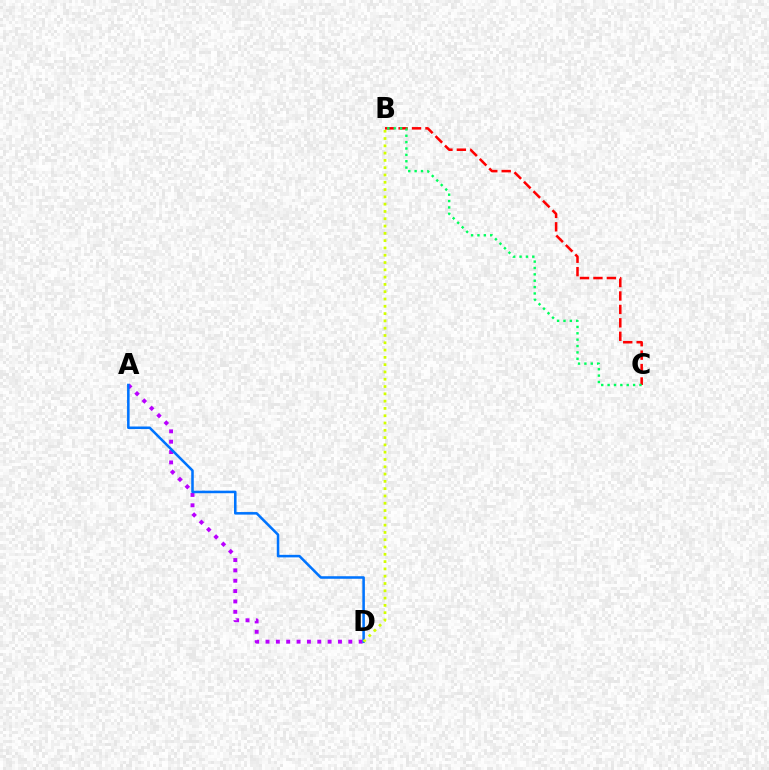{('A', 'D'): [{'color': '#b900ff', 'line_style': 'dotted', 'thickness': 2.81}, {'color': '#0074ff', 'line_style': 'solid', 'thickness': 1.83}], ('B', 'C'): [{'color': '#ff0000', 'line_style': 'dashed', 'thickness': 1.82}, {'color': '#00ff5c', 'line_style': 'dotted', 'thickness': 1.73}], ('B', 'D'): [{'color': '#d1ff00', 'line_style': 'dotted', 'thickness': 1.98}]}